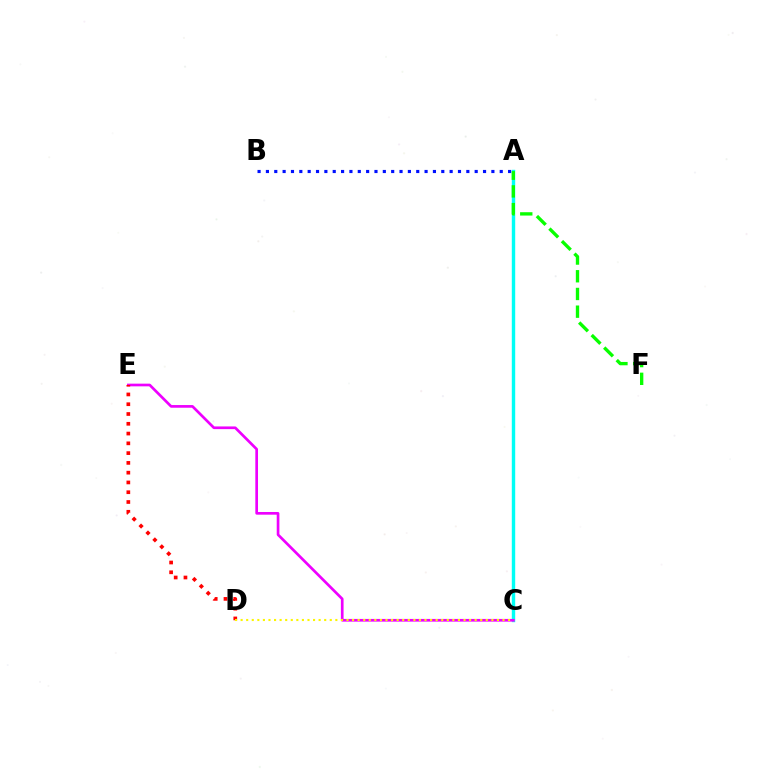{('A', 'C'): [{'color': '#00fff6', 'line_style': 'solid', 'thickness': 2.45}], ('A', 'F'): [{'color': '#08ff00', 'line_style': 'dashed', 'thickness': 2.41}], ('C', 'E'): [{'color': '#ee00ff', 'line_style': 'solid', 'thickness': 1.93}], ('D', 'E'): [{'color': '#ff0000', 'line_style': 'dotted', 'thickness': 2.66}], ('A', 'B'): [{'color': '#0010ff', 'line_style': 'dotted', 'thickness': 2.27}], ('C', 'D'): [{'color': '#fcf500', 'line_style': 'dotted', 'thickness': 1.51}]}